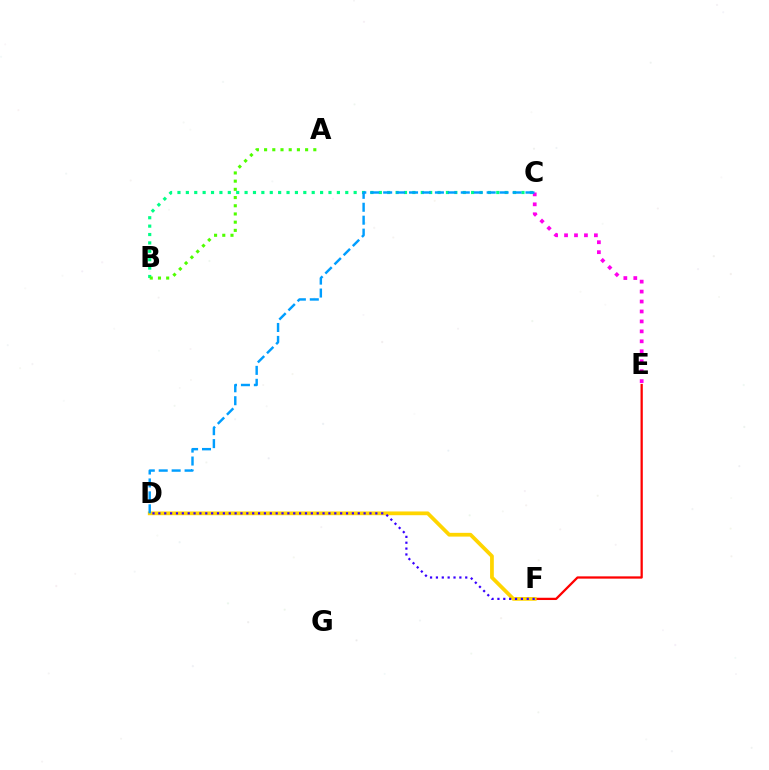{('C', 'E'): [{'color': '#ff00ed', 'line_style': 'dotted', 'thickness': 2.7}], ('E', 'F'): [{'color': '#ff0000', 'line_style': 'solid', 'thickness': 1.64}], ('B', 'C'): [{'color': '#00ff86', 'line_style': 'dotted', 'thickness': 2.28}], ('D', 'F'): [{'color': '#ffd500', 'line_style': 'solid', 'thickness': 2.7}, {'color': '#3700ff', 'line_style': 'dotted', 'thickness': 1.59}], ('C', 'D'): [{'color': '#009eff', 'line_style': 'dashed', 'thickness': 1.76}], ('A', 'B'): [{'color': '#4fff00', 'line_style': 'dotted', 'thickness': 2.23}]}